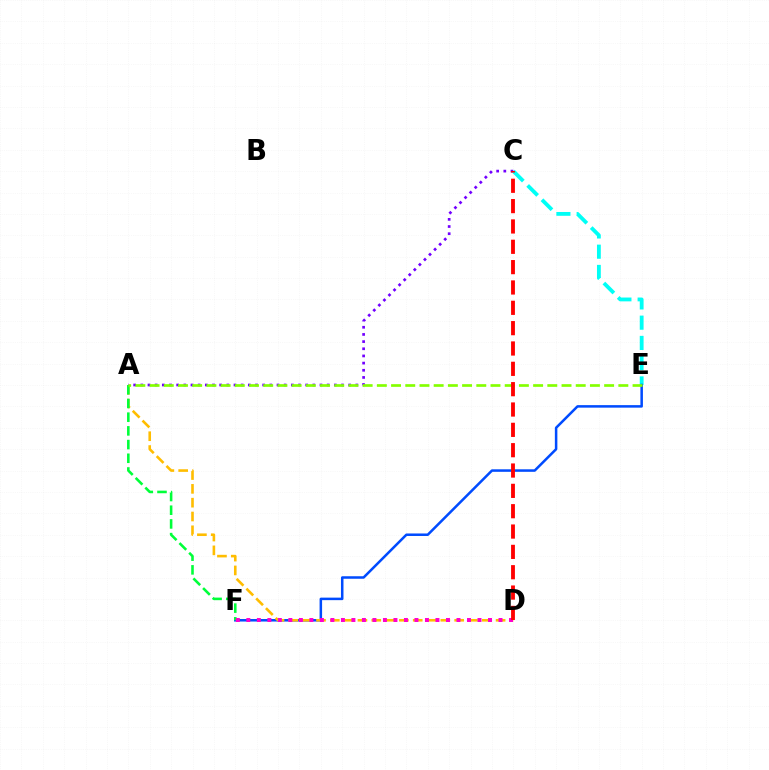{('A', 'C'): [{'color': '#7200ff', 'line_style': 'dotted', 'thickness': 1.95}], ('C', 'E'): [{'color': '#00fff6', 'line_style': 'dashed', 'thickness': 2.75}], ('E', 'F'): [{'color': '#004bff', 'line_style': 'solid', 'thickness': 1.81}], ('A', 'D'): [{'color': '#ffbd00', 'line_style': 'dashed', 'thickness': 1.88}], ('A', 'F'): [{'color': '#00ff39', 'line_style': 'dashed', 'thickness': 1.86}], ('D', 'F'): [{'color': '#ff00cf', 'line_style': 'dotted', 'thickness': 2.85}], ('A', 'E'): [{'color': '#84ff00', 'line_style': 'dashed', 'thickness': 1.93}], ('C', 'D'): [{'color': '#ff0000', 'line_style': 'dashed', 'thickness': 2.76}]}